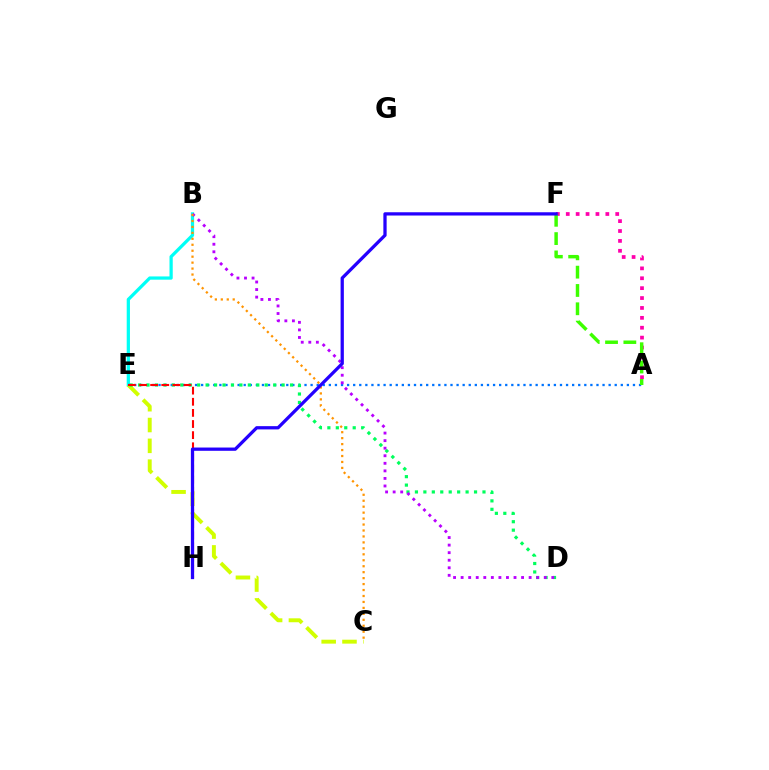{('B', 'E'): [{'color': '#00fff6', 'line_style': 'solid', 'thickness': 2.34}], ('A', 'E'): [{'color': '#0074ff', 'line_style': 'dotted', 'thickness': 1.65}], ('C', 'E'): [{'color': '#d1ff00', 'line_style': 'dashed', 'thickness': 2.83}], ('D', 'E'): [{'color': '#00ff5c', 'line_style': 'dotted', 'thickness': 2.29}], ('A', 'F'): [{'color': '#ff00ac', 'line_style': 'dotted', 'thickness': 2.69}, {'color': '#3dff00', 'line_style': 'dashed', 'thickness': 2.49}], ('B', 'D'): [{'color': '#b900ff', 'line_style': 'dotted', 'thickness': 2.05}], ('E', 'H'): [{'color': '#ff0000', 'line_style': 'dashed', 'thickness': 1.51}], ('B', 'C'): [{'color': '#ff9400', 'line_style': 'dotted', 'thickness': 1.62}], ('F', 'H'): [{'color': '#2500ff', 'line_style': 'solid', 'thickness': 2.35}]}